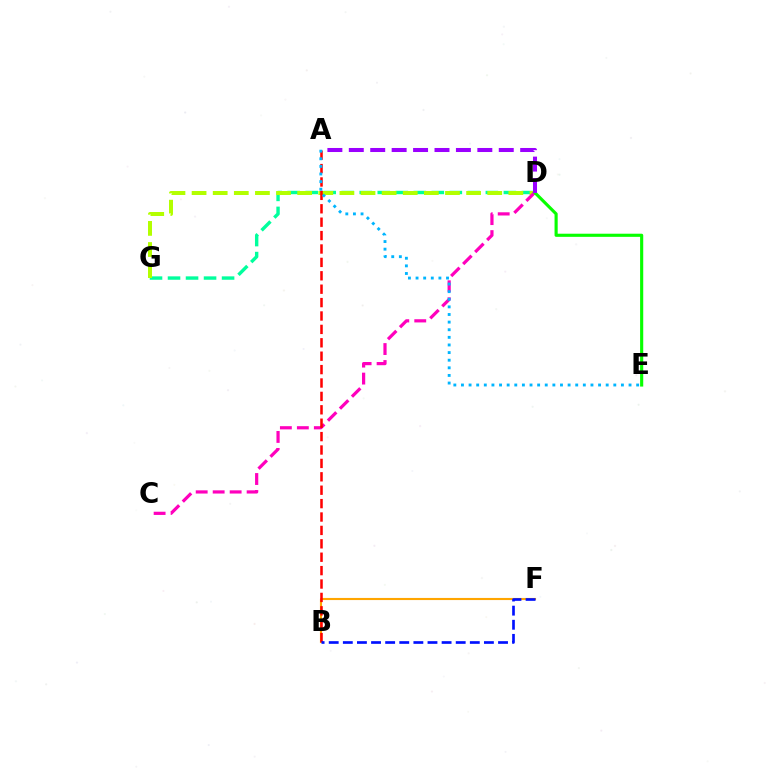{('D', 'G'): [{'color': '#00ff9d', 'line_style': 'dashed', 'thickness': 2.45}, {'color': '#b3ff00', 'line_style': 'dashed', 'thickness': 2.87}], ('C', 'D'): [{'color': '#ff00bd', 'line_style': 'dashed', 'thickness': 2.31}], ('B', 'F'): [{'color': '#ffa500', 'line_style': 'solid', 'thickness': 1.53}, {'color': '#0010ff', 'line_style': 'dashed', 'thickness': 1.92}], ('A', 'B'): [{'color': '#ff0000', 'line_style': 'dashed', 'thickness': 1.82}], ('A', 'E'): [{'color': '#00b5ff', 'line_style': 'dotted', 'thickness': 2.07}], ('D', 'E'): [{'color': '#08ff00', 'line_style': 'solid', 'thickness': 2.25}], ('A', 'D'): [{'color': '#9b00ff', 'line_style': 'dashed', 'thickness': 2.91}]}